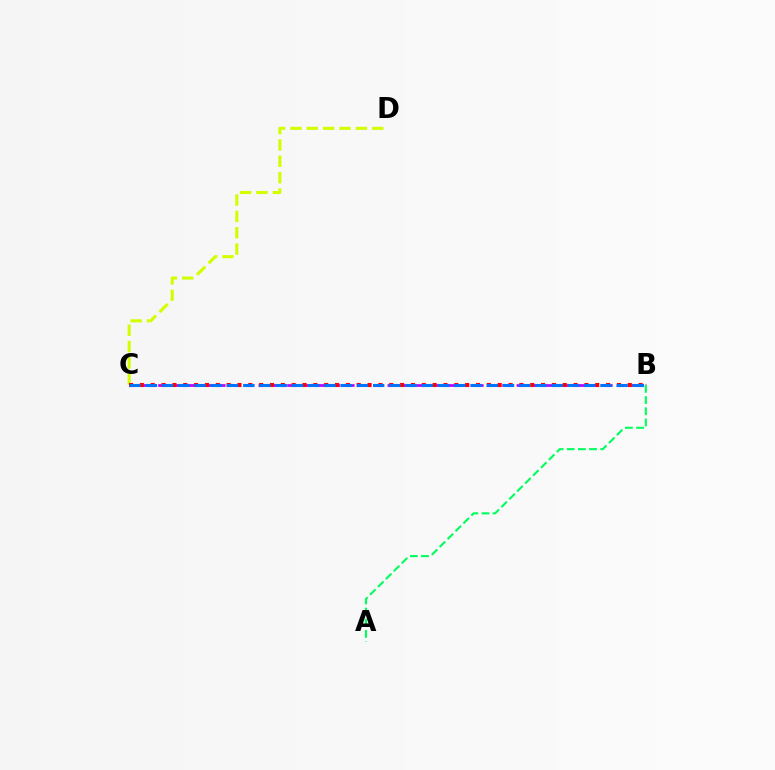{('B', 'C'): [{'color': '#b900ff', 'line_style': 'dashed', 'thickness': 1.95}, {'color': '#ff0000', 'line_style': 'dotted', 'thickness': 2.95}, {'color': '#0074ff', 'line_style': 'dashed', 'thickness': 2.21}], ('C', 'D'): [{'color': '#d1ff00', 'line_style': 'dashed', 'thickness': 2.22}], ('A', 'B'): [{'color': '#00ff5c', 'line_style': 'dashed', 'thickness': 1.52}]}